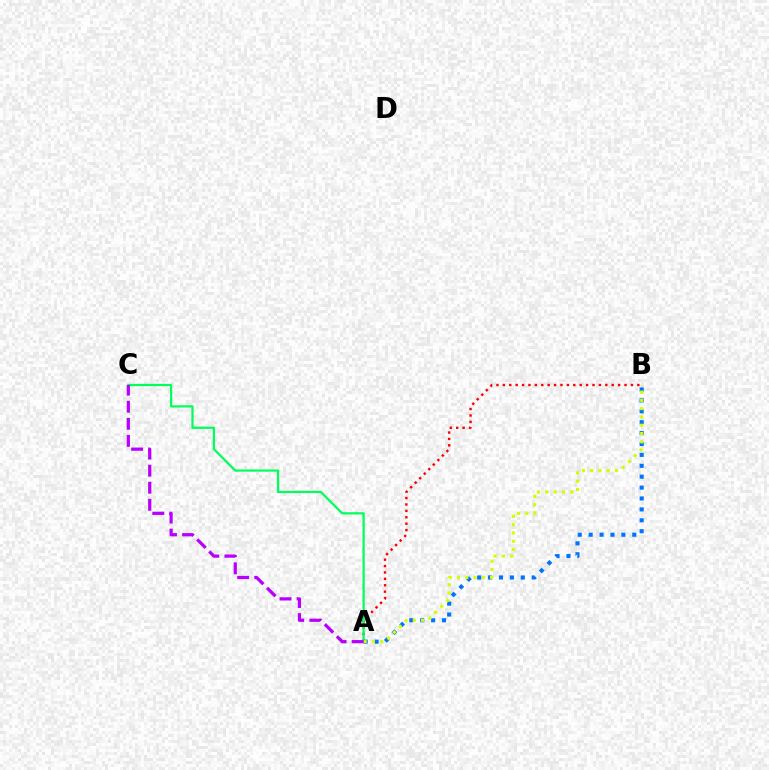{('A', 'B'): [{'color': '#0074ff', 'line_style': 'dotted', 'thickness': 2.96}, {'color': '#ff0000', 'line_style': 'dotted', 'thickness': 1.74}, {'color': '#d1ff00', 'line_style': 'dotted', 'thickness': 2.25}], ('A', 'C'): [{'color': '#00ff5c', 'line_style': 'solid', 'thickness': 1.6}, {'color': '#b900ff', 'line_style': 'dashed', 'thickness': 2.32}]}